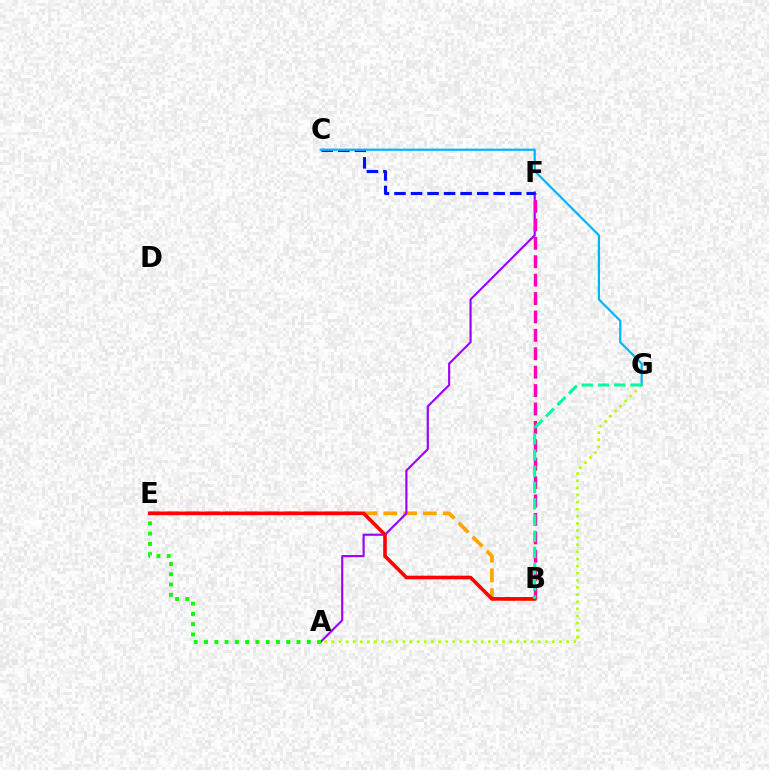{('B', 'E'): [{'color': '#ffa500', 'line_style': 'dashed', 'thickness': 2.69}, {'color': '#ff0000', 'line_style': 'solid', 'thickness': 2.61}], ('A', 'F'): [{'color': '#9b00ff', 'line_style': 'solid', 'thickness': 1.54}], ('A', 'E'): [{'color': '#08ff00', 'line_style': 'dotted', 'thickness': 2.79}], ('B', 'F'): [{'color': '#ff00bd', 'line_style': 'dashed', 'thickness': 2.5}], ('C', 'F'): [{'color': '#0010ff', 'line_style': 'dashed', 'thickness': 2.25}], ('A', 'G'): [{'color': '#b3ff00', 'line_style': 'dotted', 'thickness': 1.93}], ('C', 'G'): [{'color': '#00b5ff', 'line_style': 'solid', 'thickness': 1.58}], ('B', 'G'): [{'color': '#00ff9d', 'line_style': 'dashed', 'thickness': 2.21}]}